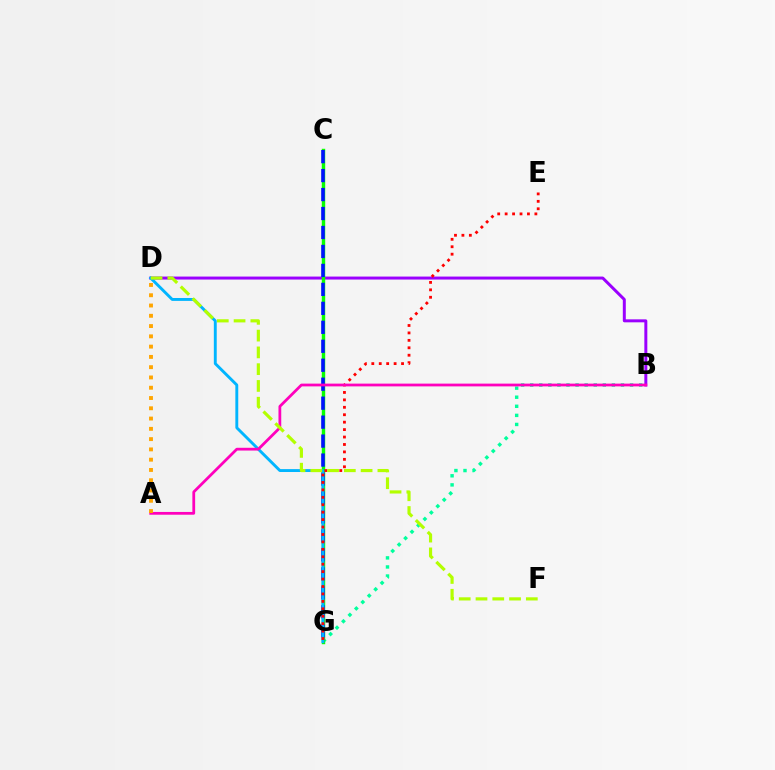{('B', 'G'): [{'color': '#00ff9d', 'line_style': 'dotted', 'thickness': 2.47}], ('B', 'D'): [{'color': '#9b00ff', 'line_style': 'solid', 'thickness': 2.15}], ('C', 'G'): [{'color': '#08ff00', 'line_style': 'solid', 'thickness': 2.47}, {'color': '#0010ff', 'line_style': 'dashed', 'thickness': 2.58}], ('D', 'G'): [{'color': '#00b5ff', 'line_style': 'solid', 'thickness': 2.09}], ('E', 'G'): [{'color': '#ff0000', 'line_style': 'dotted', 'thickness': 2.02}], ('A', 'B'): [{'color': '#ff00bd', 'line_style': 'solid', 'thickness': 1.99}], ('A', 'D'): [{'color': '#ffa500', 'line_style': 'dotted', 'thickness': 2.79}], ('D', 'F'): [{'color': '#b3ff00', 'line_style': 'dashed', 'thickness': 2.28}]}